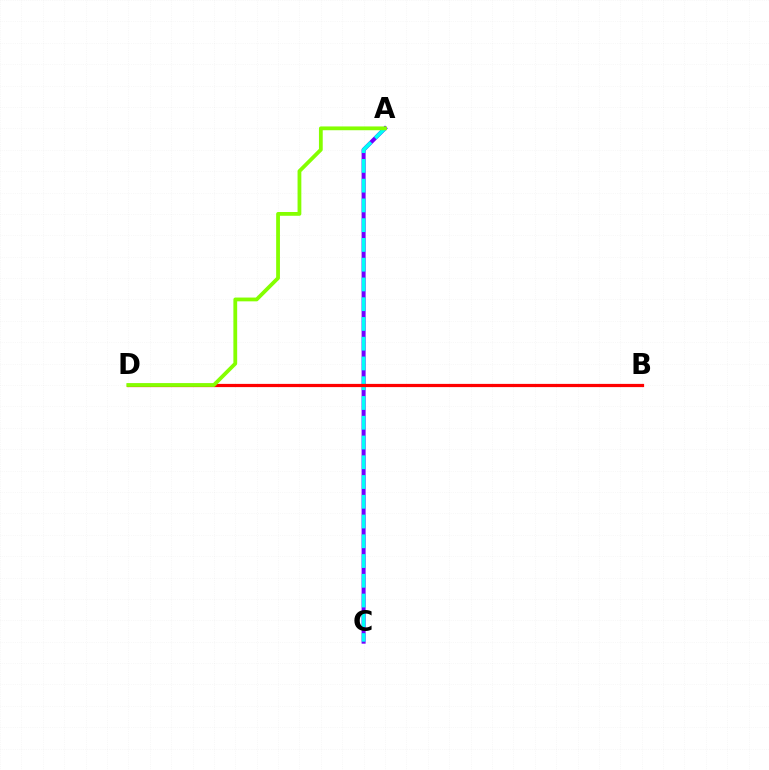{('A', 'C'): [{'color': '#7200ff', 'line_style': 'solid', 'thickness': 2.89}, {'color': '#00fff6', 'line_style': 'dashed', 'thickness': 2.68}], ('B', 'D'): [{'color': '#ff0000', 'line_style': 'solid', 'thickness': 2.32}], ('A', 'D'): [{'color': '#84ff00', 'line_style': 'solid', 'thickness': 2.73}]}